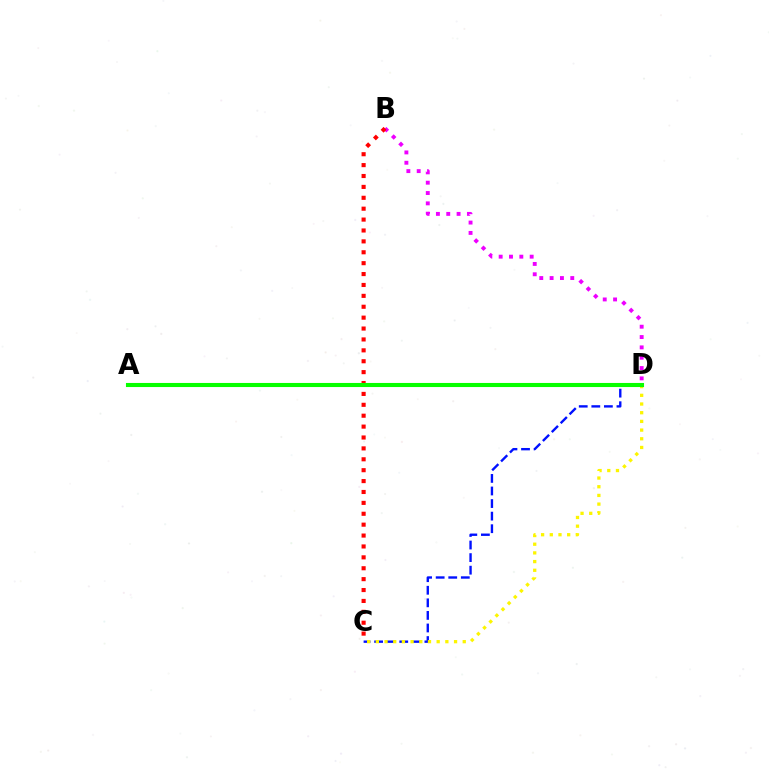{('C', 'D'): [{'color': '#0010ff', 'line_style': 'dashed', 'thickness': 1.71}, {'color': '#fcf500', 'line_style': 'dotted', 'thickness': 2.36}], ('B', 'D'): [{'color': '#ee00ff', 'line_style': 'dotted', 'thickness': 2.81}], ('A', 'D'): [{'color': '#00fff6', 'line_style': 'dotted', 'thickness': 1.95}, {'color': '#08ff00', 'line_style': 'solid', 'thickness': 2.94}], ('B', 'C'): [{'color': '#ff0000', 'line_style': 'dotted', 'thickness': 2.96}]}